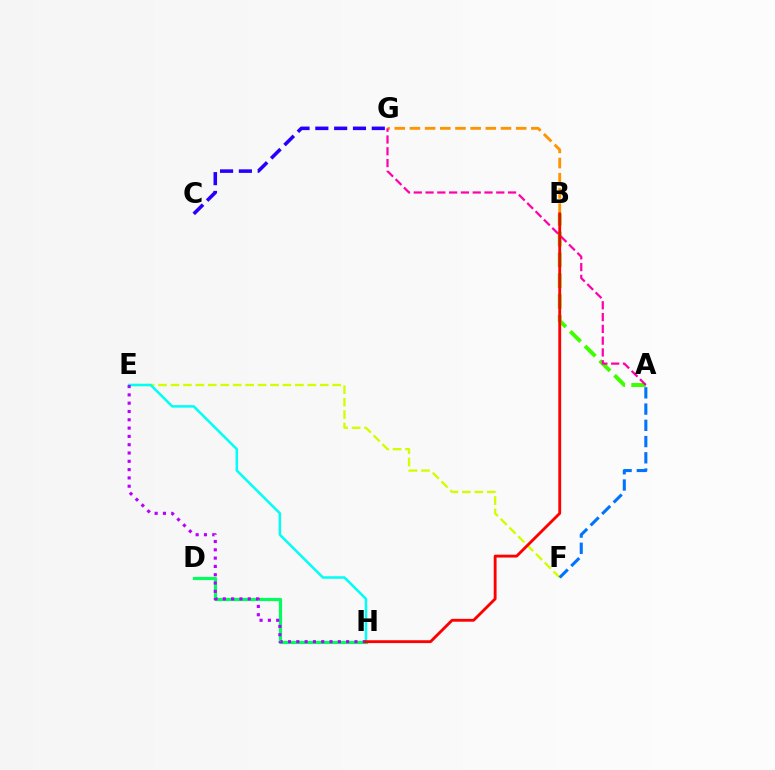{('A', 'B'): [{'color': '#3dff00', 'line_style': 'dashed', 'thickness': 2.82}], ('C', 'G'): [{'color': '#2500ff', 'line_style': 'dashed', 'thickness': 2.56}], ('D', 'H'): [{'color': '#00ff5c', 'line_style': 'solid', 'thickness': 2.29}], ('E', 'F'): [{'color': '#d1ff00', 'line_style': 'dashed', 'thickness': 1.69}], ('E', 'H'): [{'color': '#00fff6', 'line_style': 'solid', 'thickness': 1.81}, {'color': '#b900ff', 'line_style': 'dotted', 'thickness': 2.26}], ('B', 'G'): [{'color': '#ff9400', 'line_style': 'dashed', 'thickness': 2.06}], ('A', 'F'): [{'color': '#0074ff', 'line_style': 'dashed', 'thickness': 2.21}], ('A', 'G'): [{'color': '#ff00ac', 'line_style': 'dashed', 'thickness': 1.6}], ('B', 'H'): [{'color': '#ff0000', 'line_style': 'solid', 'thickness': 2.06}]}